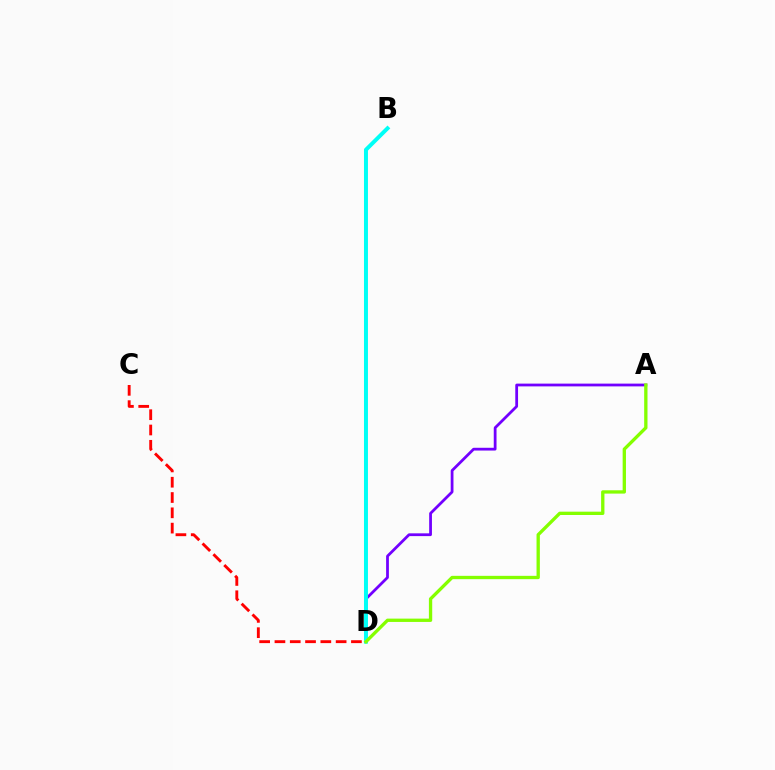{('A', 'D'): [{'color': '#7200ff', 'line_style': 'solid', 'thickness': 2.0}, {'color': '#84ff00', 'line_style': 'solid', 'thickness': 2.39}], ('C', 'D'): [{'color': '#ff0000', 'line_style': 'dashed', 'thickness': 2.08}], ('B', 'D'): [{'color': '#00fff6', 'line_style': 'solid', 'thickness': 2.86}]}